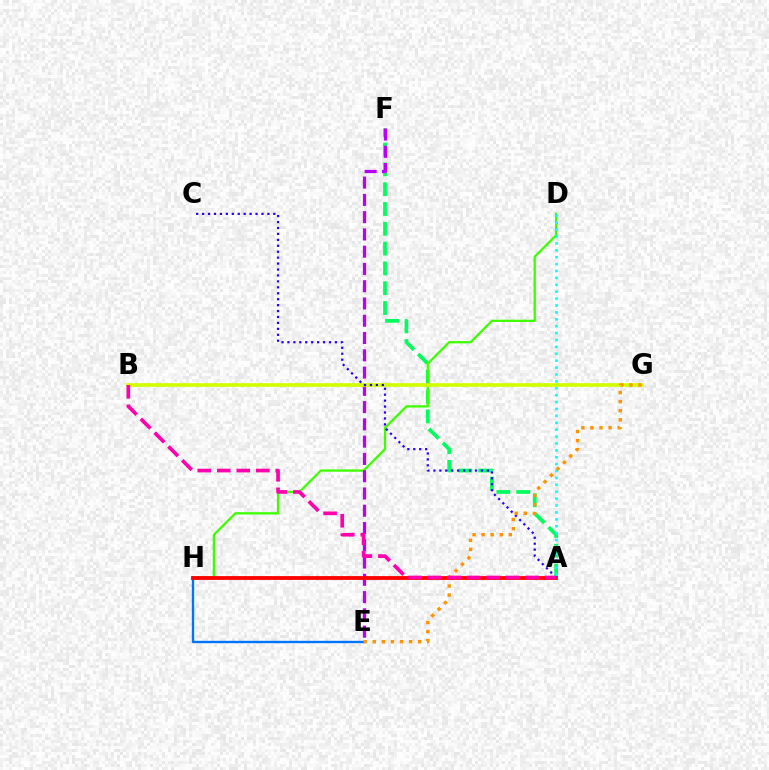{('A', 'F'): [{'color': '#00ff5c', 'line_style': 'dashed', 'thickness': 2.69}], ('D', 'H'): [{'color': '#3dff00', 'line_style': 'solid', 'thickness': 1.65}], ('E', 'F'): [{'color': '#b900ff', 'line_style': 'dashed', 'thickness': 2.35}], ('B', 'G'): [{'color': '#d1ff00', 'line_style': 'solid', 'thickness': 2.65}], ('E', 'H'): [{'color': '#0074ff', 'line_style': 'solid', 'thickness': 1.7}], ('A', 'H'): [{'color': '#ff0000', 'line_style': 'solid', 'thickness': 2.74}], ('A', 'C'): [{'color': '#2500ff', 'line_style': 'dotted', 'thickness': 1.61}], ('E', 'G'): [{'color': '#ff9400', 'line_style': 'dotted', 'thickness': 2.47}], ('A', 'B'): [{'color': '#ff00ac', 'line_style': 'dashed', 'thickness': 2.65}], ('A', 'D'): [{'color': '#00fff6', 'line_style': 'dotted', 'thickness': 1.87}]}